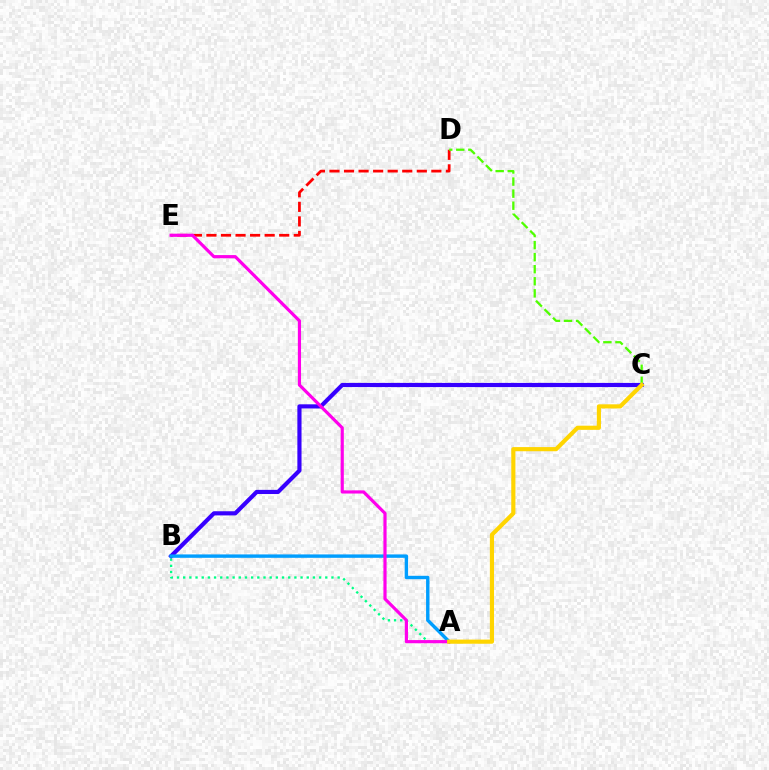{('B', 'C'): [{'color': '#3700ff', 'line_style': 'solid', 'thickness': 2.99}], ('A', 'B'): [{'color': '#00ff86', 'line_style': 'dotted', 'thickness': 1.68}, {'color': '#009eff', 'line_style': 'solid', 'thickness': 2.45}], ('D', 'E'): [{'color': '#ff0000', 'line_style': 'dashed', 'thickness': 1.98}], ('C', 'D'): [{'color': '#4fff00', 'line_style': 'dashed', 'thickness': 1.64}], ('A', 'E'): [{'color': '#ff00ed', 'line_style': 'solid', 'thickness': 2.29}], ('A', 'C'): [{'color': '#ffd500', 'line_style': 'solid', 'thickness': 2.99}]}